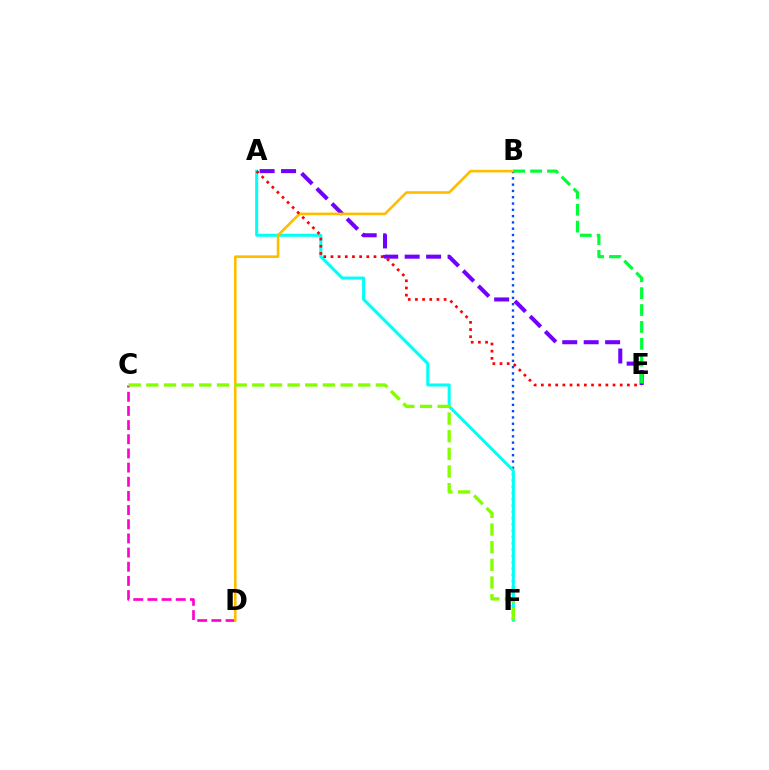{('A', 'E'): [{'color': '#7200ff', 'line_style': 'dashed', 'thickness': 2.91}, {'color': '#ff0000', 'line_style': 'dotted', 'thickness': 1.95}], ('B', 'F'): [{'color': '#004bff', 'line_style': 'dotted', 'thickness': 1.71}], ('A', 'F'): [{'color': '#00fff6', 'line_style': 'solid', 'thickness': 2.18}], ('C', 'D'): [{'color': '#ff00cf', 'line_style': 'dashed', 'thickness': 1.92}], ('B', 'D'): [{'color': '#ffbd00', 'line_style': 'solid', 'thickness': 1.89}], ('B', 'E'): [{'color': '#00ff39', 'line_style': 'dashed', 'thickness': 2.29}], ('C', 'F'): [{'color': '#84ff00', 'line_style': 'dashed', 'thickness': 2.4}]}